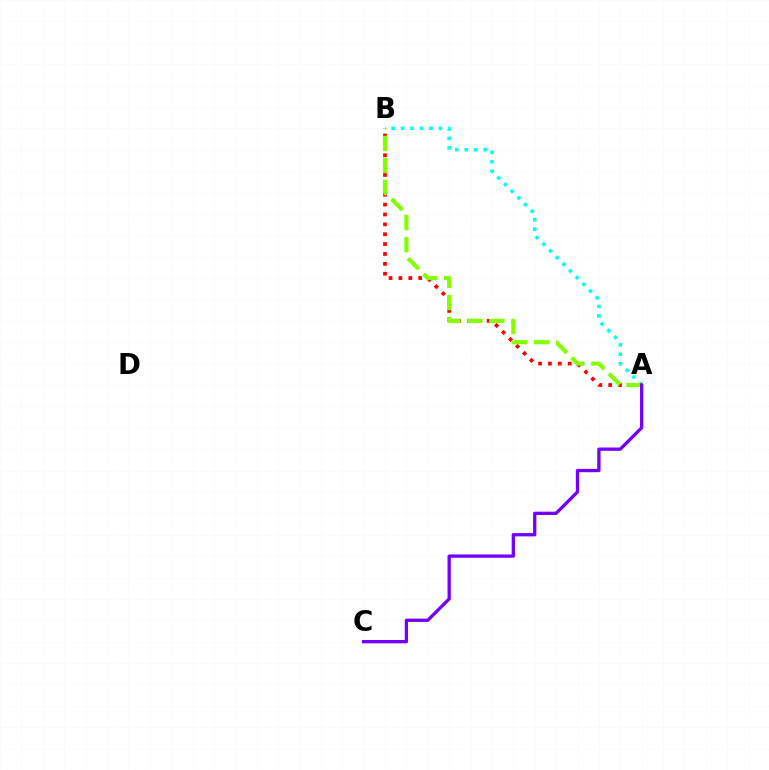{('A', 'B'): [{'color': '#ff0000', 'line_style': 'dotted', 'thickness': 2.68}, {'color': '#00fff6', 'line_style': 'dotted', 'thickness': 2.57}, {'color': '#84ff00', 'line_style': 'dashed', 'thickness': 2.99}], ('A', 'C'): [{'color': '#7200ff', 'line_style': 'solid', 'thickness': 2.38}]}